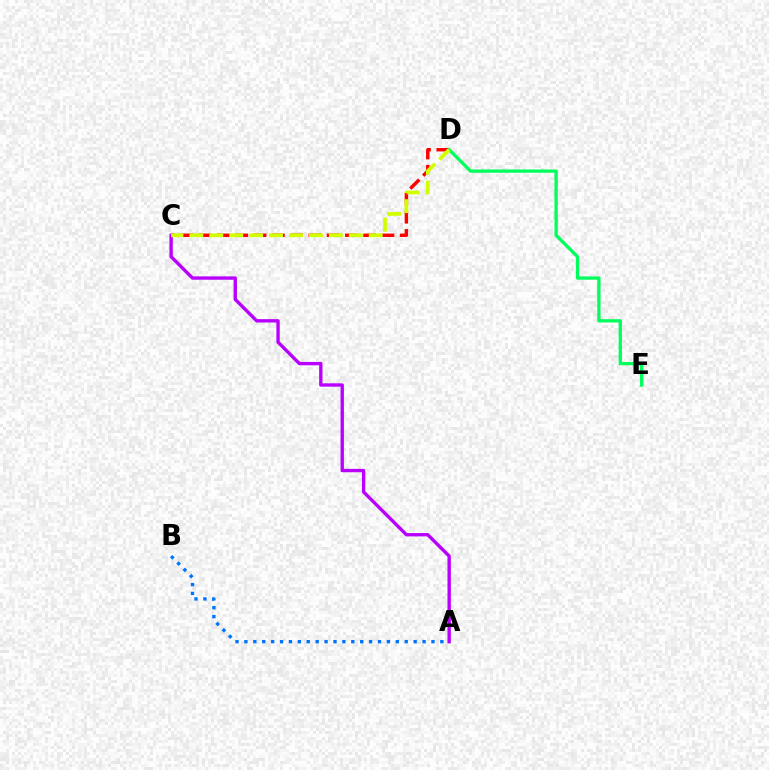{('A', 'C'): [{'color': '#b900ff', 'line_style': 'solid', 'thickness': 2.42}], ('C', 'D'): [{'color': '#ff0000', 'line_style': 'dashed', 'thickness': 2.48}, {'color': '#d1ff00', 'line_style': 'dashed', 'thickness': 2.71}], ('D', 'E'): [{'color': '#00ff5c', 'line_style': 'solid', 'thickness': 2.37}], ('A', 'B'): [{'color': '#0074ff', 'line_style': 'dotted', 'thickness': 2.42}]}